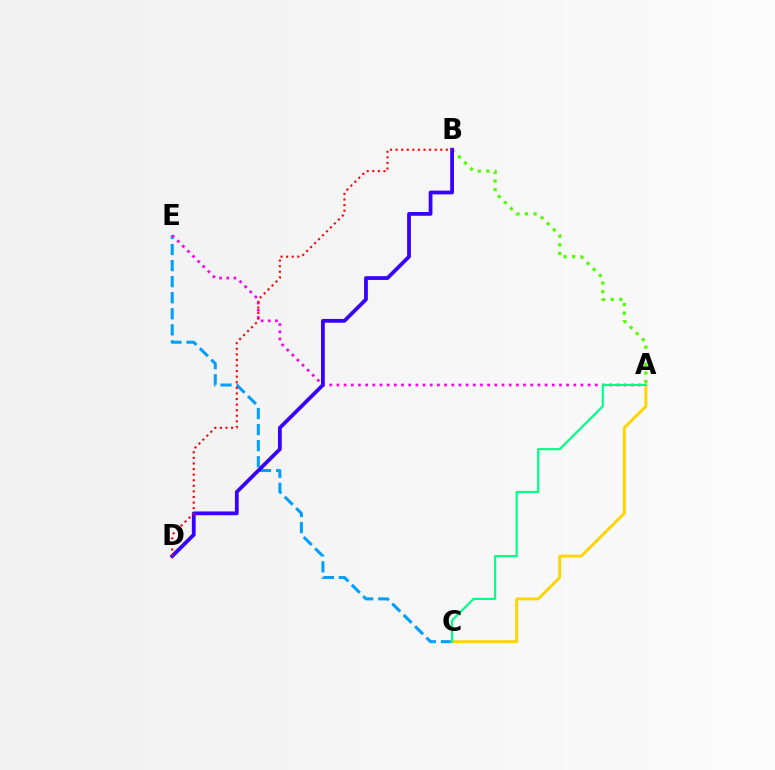{('A', 'B'): [{'color': '#4fff00', 'line_style': 'dotted', 'thickness': 2.34}], ('C', 'E'): [{'color': '#009eff', 'line_style': 'dashed', 'thickness': 2.18}], ('A', 'E'): [{'color': '#ff00ed', 'line_style': 'dotted', 'thickness': 1.95}], ('B', 'D'): [{'color': '#3700ff', 'line_style': 'solid', 'thickness': 2.72}, {'color': '#ff0000', 'line_style': 'dotted', 'thickness': 1.52}], ('A', 'C'): [{'color': '#ffd500', 'line_style': 'solid', 'thickness': 2.11}, {'color': '#00ff86', 'line_style': 'solid', 'thickness': 1.57}]}